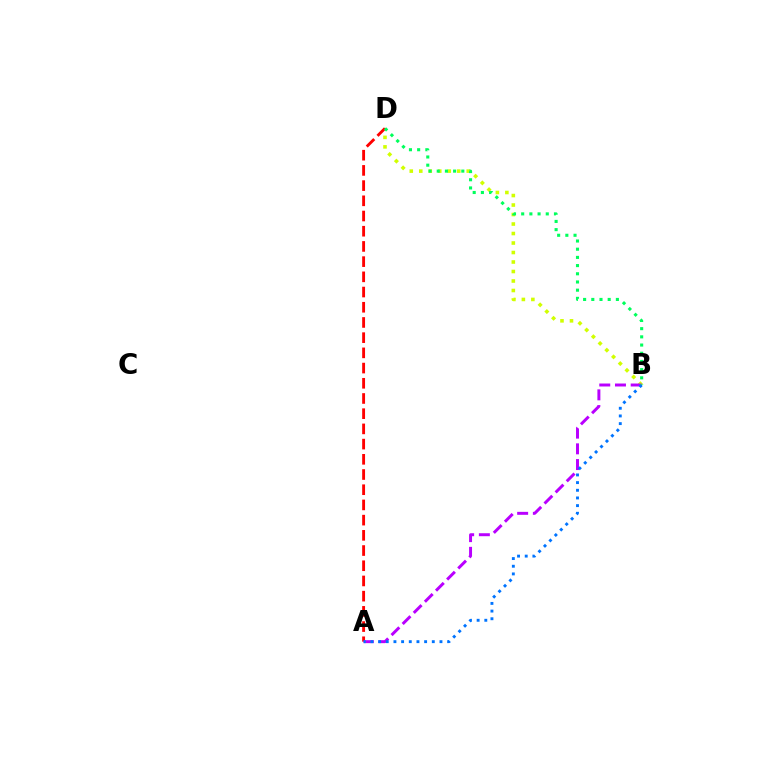{('B', 'D'): [{'color': '#d1ff00', 'line_style': 'dotted', 'thickness': 2.58}, {'color': '#00ff5c', 'line_style': 'dotted', 'thickness': 2.23}], ('A', 'D'): [{'color': '#ff0000', 'line_style': 'dashed', 'thickness': 2.07}], ('A', 'B'): [{'color': '#b900ff', 'line_style': 'dashed', 'thickness': 2.13}, {'color': '#0074ff', 'line_style': 'dotted', 'thickness': 2.08}]}